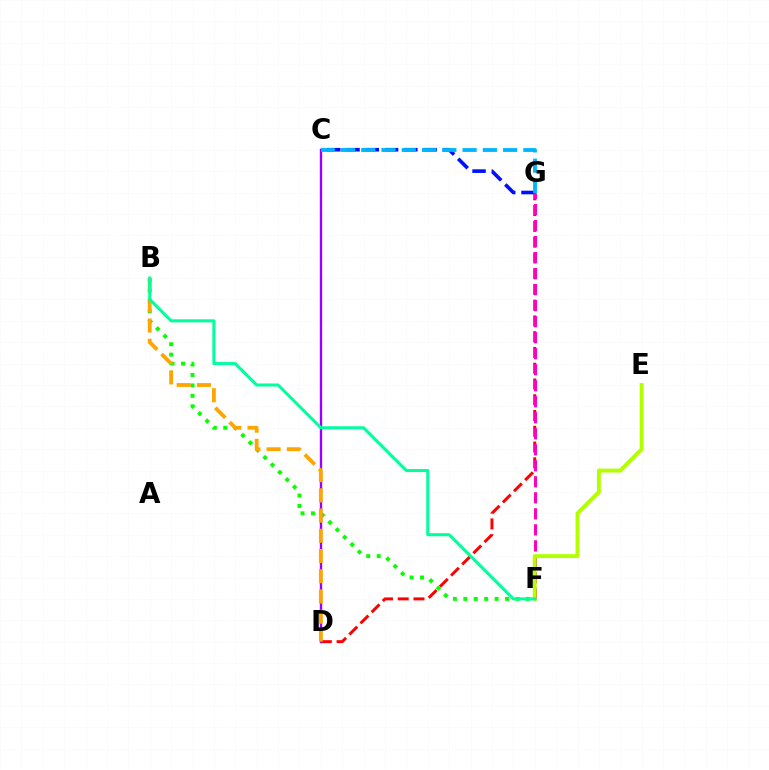{('C', 'G'): [{'color': '#0010ff', 'line_style': 'dashed', 'thickness': 2.62}, {'color': '#00b5ff', 'line_style': 'dashed', 'thickness': 2.75}], ('D', 'G'): [{'color': '#ff0000', 'line_style': 'dashed', 'thickness': 2.14}], ('B', 'F'): [{'color': '#08ff00', 'line_style': 'dotted', 'thickness': 2.83}, {'color': '#00ff9d', 'line_style': 'solid', 'thickness': 2.19}], ('F', 'G'): [{'color': '#ff00bd', 'line_style': 'dashed', 'thickness': 2.18}], ('C', 'D'): [{'color': '#9b00ff', 'line_style': 'solid', 'thickness': 1.71}], ('E', 'F'): [{'color': '#b3ff00', 'line_style': 'solid', 'thickness': 2.82}], ('B', 'D'): [{'color': '#ffa500', 'line_style': 'dashed', 'thickness': 2.75}]}